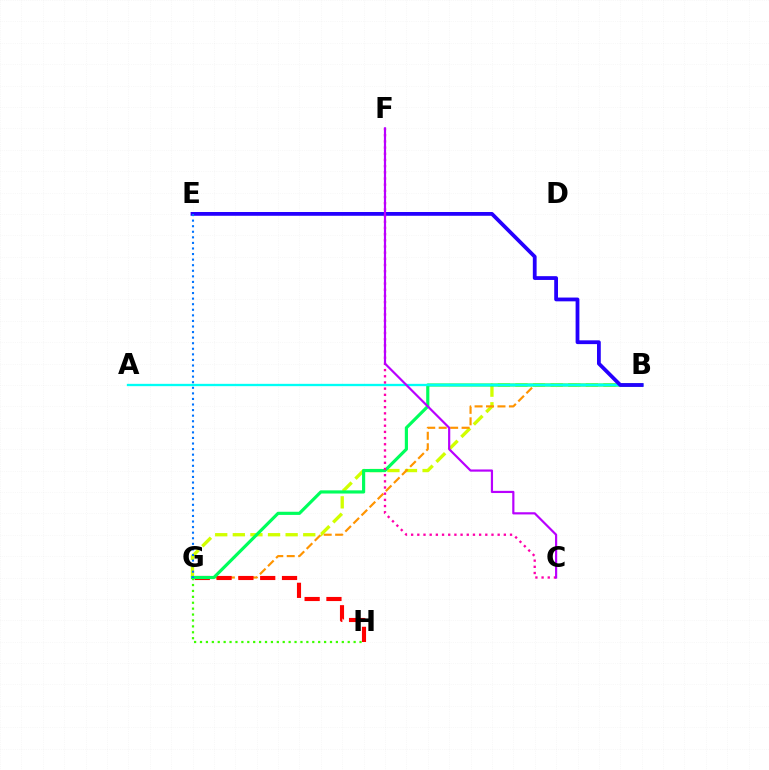{('G', 'H'): [{'color': '#3dff00', 'line_style': 'dotted', 'thickness': 1.61}, {'color': '#ff0000', 'line_style': 'dashed', 'thickness': 2.96}], ('B', 'G'): [{'color': '#d1ff00', 'line_style': 'dashed', 'thickness': 2.39}, {'color': '#ff9400', 'line_style': 'dashed', 'thickness': 1.56}, {'color': '#00ff5c', 'line_style': 'solid', 'thickness': 2.28}], ('A', 'B'): [{'color': '#00fff6', 'line_style': 'solid', 'thickness': 1.67}], ('B', 'E'): [{'color': '#2500ff', 'line_style': 'solid', 'thickness': 2.73}], ('C', 'F'): [{'color': '#ff00ac', 'line_style': 'dotted', 'thickness': 1.68}, {'color': '#b900ff', 'line_style': 'solid', 'thickness': 1.57}], ('E', 'G'): [{'color': '#0074ff', 'line_style': 'dotted', 'thickness': 1.51}]}